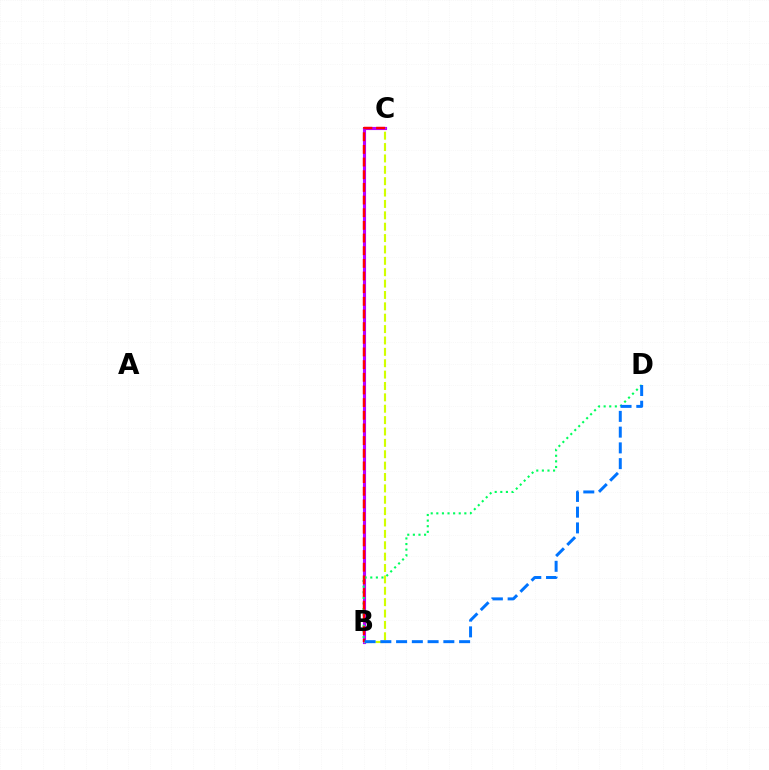{('B', 'C'): [{'color': '#b900ff', 'line_style': 'solid', 'thickness': 2.25}, {'color': '#d1ff00', 'line_style': 'dashed', 'thickness': 1.55}, {'color': '#ff0000', 'line_style': 'dashed', 'thickness': 1.72}], ('B', 'D'): [{'color': '#00ff5c', 'line_style': 'dotted', 'thickness': 1.52}, {'color': '#0074ff', 'line_style': 'dashed', 'thickness': 2.14}]}